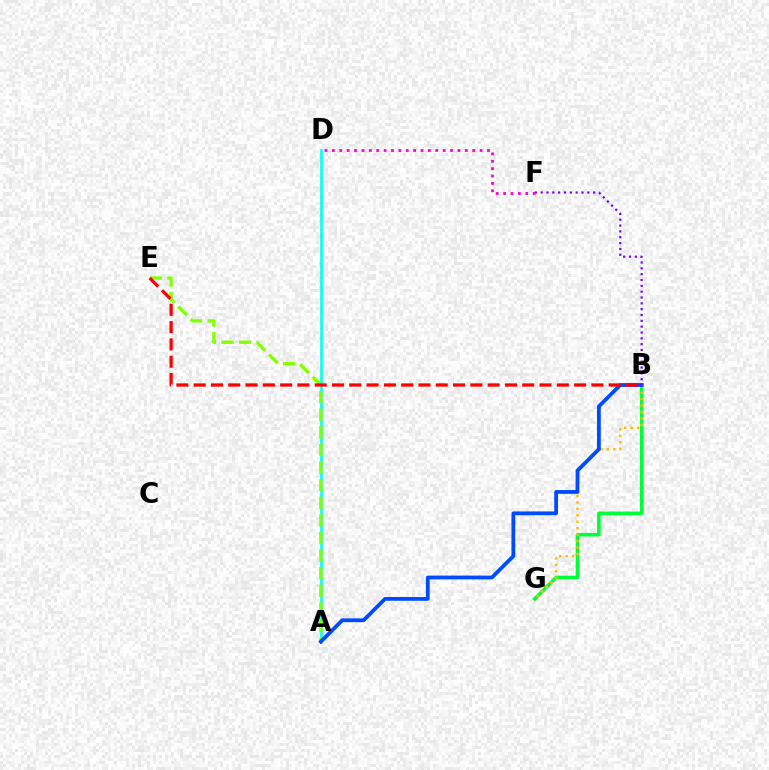{('A', 'D'): [{'color': '#00fff6', 'line_style': 'solid', 'thickness': 1.86}], ('B', 'G'): [{'color': '#00ff39', 'line_style': 'solid', 'thickness': 2.56}, {'color': '#ffbd00', 'line_style': 'dotted', 'thickness': 1.75}], ('A', 'E'): [{'color': '#84ff00', 'line_style': 'dashed', 'thickness': 2.39}], ('A', 'B'): [{'color': '#004bff', 'line_style': 'solid', 'thickness': 2.73}], ('B', 'F'): [{'color': '#7200ff', 'line_style': 'dotted', 'thickness': 1.58}], ('B', 'E'): [{'color': '#ff0000', 'line_style': 'dashed', 'thickness': 2.35}], ('D', 'F'): [{'color': '#ff00cf', 'line_style': 'dotted', 'thickness': 2.01}]}